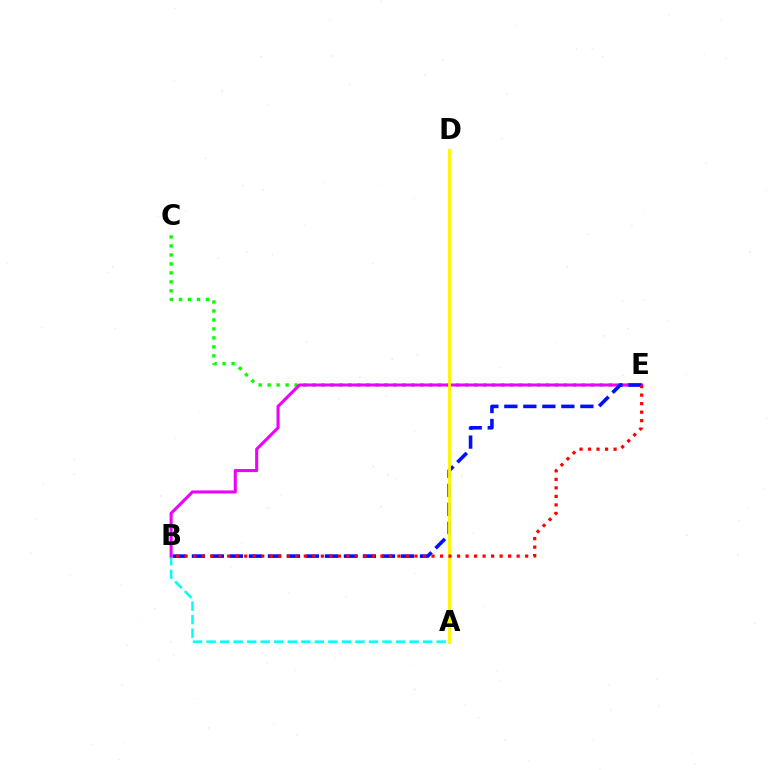{('C', 'E'): [{'color': '#08ff00', 'line_style': 'dotted', 'thickness': 2.44}], ('A', 'B'): [{'color': '#00fff6', 'line_style': 'dashed', 'thickness': 1.84}], ('B', 'E'): [{'color': '#ee00ff', 'line_style': 'solid', 'thickness': 2.2}, {'color': '#0010ff', 'line_style': 'dashed', 'thickness': 2.58}, {'color': '#ff0000', 'line_style': 'dotted', 'thickness': 2.31}], ('A', 'D'): [{'color': '#fcf500', 'line_style': 'solid', 'thickness': 2.07}]}